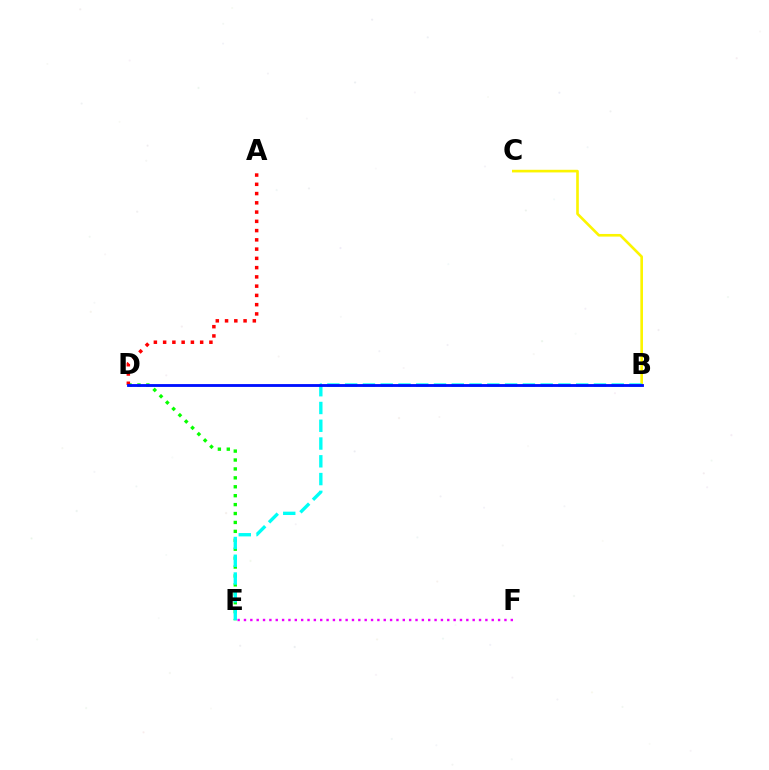{('B', 'C'): [{'color': '#fcf500', 'line_style': 'solid', 'thickness': 1.9}], ('D', 'E'): [{'color': '#08ff00', 'line_style': 'dotted', 'thickness': 2.42}], ('A', 'D'): [{'color': '#ff0000', 'line_style': 'dotted', 'thickness': 2.52}], ('B', 'E'): [{'color': '#00fff6', 'line_style': 'dashed', 'thickness': 2.41}], ('B', 'D'): [{'color': '#0010ff', 'line_style': 'solid', 'thickness': 2.05}], ('E', 'F'): [{'color': '#ee00ff', 'line_style': 'dotted', 'thickness': 1.73}]}